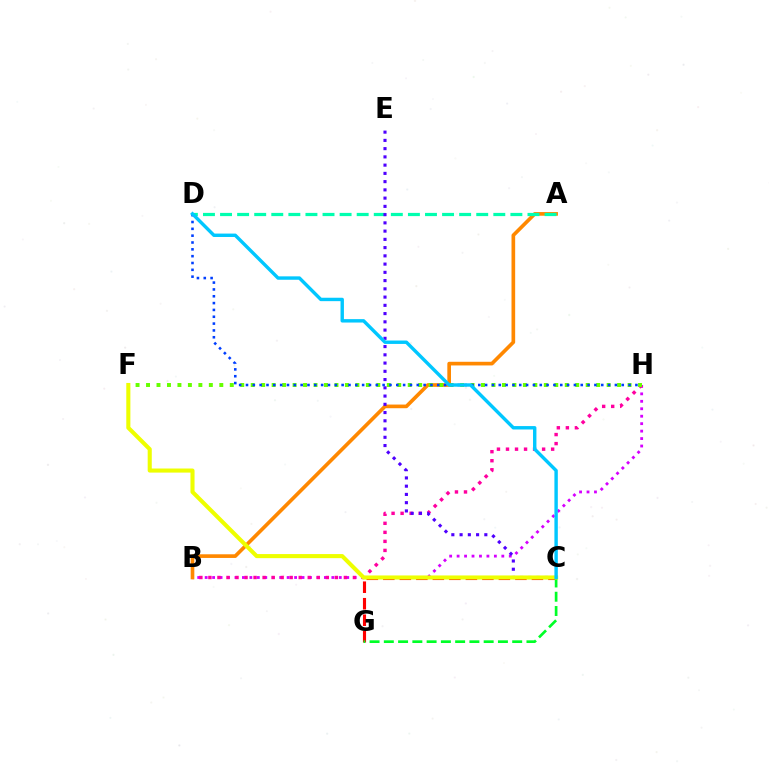{('B', 'H'): [{'color': '#d600ff', 'line_style': 'dotted', 'thickness': 2.02}, {'color': '#ff00a0', 'line_style': 'dotted', 'thickness': 2.45}], ('C', 'G'): [{'color': '#ff0000', 'line_style': 'dashed', 'thickness': 2.24}, {'color': '#00ff27', 'line_style': 'dashed', 'thickness': 1.94}], ('A', 'B'): [{'color': '#ff8800', 'line_style': 'solid', 'thickness': 2.63}], ('F', 'H'): [{'color': '#66ff00', 'line_style': 'dotted', 'thickness': 2.84}], ('A', 'D'): [{'color': '#00ffaf', 'line_style': 'dashed', 'thickness': 2.32}], ('C', 'E'): [{'color': '#4f00ff', 'line_style': 'dotted', 'thickness': 2.24}], ('D', 'H'): [{'color': '#003fff', 'line_style': 'dotted', 'thickness': 1.86}], ('C', 'F'): [{'color': '#eeff00', 'line_style': 'solid', 'thickness': 2.94}], ('C', 'D'): [{'color': '#00c7ff', 'line_style': 'solid', 'thickness': 2.45}]}